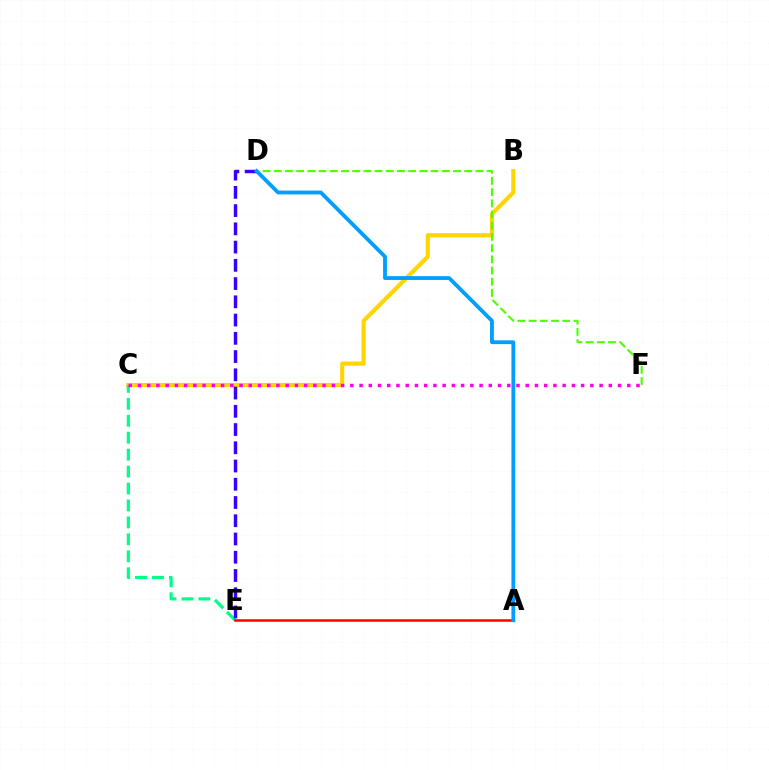{('B', 'C'): [{'color': '#ffd500', 'line_style': 'solid', 'thickness': 2.99}], ('C', 'E'): [{'color': '#00ff86', 'line_style': 'dashed', 'thickness': 2.3}], ('D', 'E'): [{'color': '#3700ff', 'line_style': 'dashed', 'thickness': 2.48}], ('A', 'E'): [{'color': '#ff0000', 'line_style': 'solid', 'thickness': 1.81}], ('D', 'F'): [{'color': '#4fff00', 'line_style': 'dashed', 'thickness': 1.52}], ('C', 'F'): [{'color': '#ff00ed', 'line_style': 'dotted', 'thickness': 2.51}], ('A', 'D'): [{'color': '#009eff', 'line_style': 'solid', 'thickness': 2.74}]}